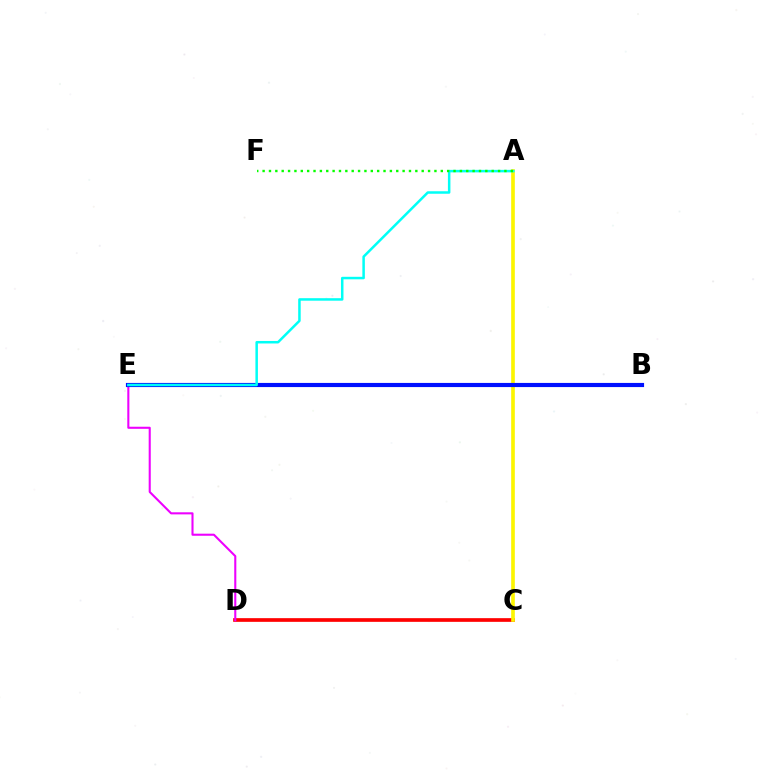{('C', 'D'): [{'color': '#ff0000', 'line_style': 'solid', 'thickness': 2.65}], ('D', 'E'): [{'color': '#ee00ff', 'line_style': 'solid', 'thickness': 1.5}], ('A', 'C'): [{'color': '#fcf500', 'line_style': 'solid', 'thickness': 2.63}], ('B', 'E'): [{'color': '#0010ff', 'line_style': 'solid', 'thickness': 2.99}], ('A', 'E'): [{'color': '#00fff6', 'line_style': 'solid', 'thickness': 1.8}], ('A', 'F'): [{'color': '#08ff00', 'line_style': 'dotted', 'thickness': 1.73}]}